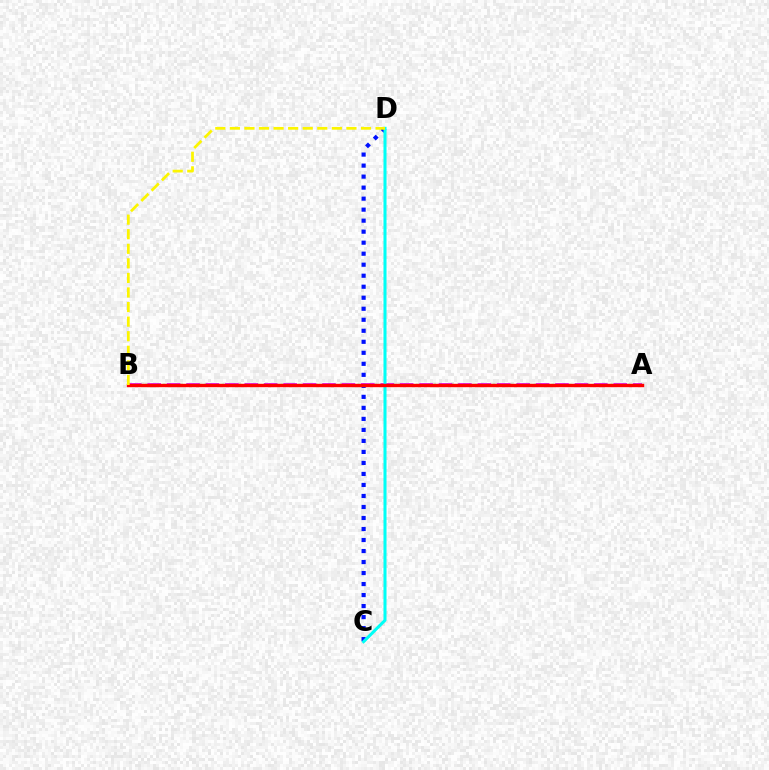{('C', 'D'): [{'color': '#0010ff', 'line_style': 'dotted', 'thickness': 2.99}, {'color': '#00fff6', 'line_style': 'solid', 'thickness': 2.19}], ('A', 'B'): [{'color': '#ee00ff', 'line_style': 'dashed', 'thickness': 2.64}, {'color': '#08ff00', 'line_style': 'dotted', 'thickness': 1.6}, {'color': '#ff0000', 'line_style': 'solid', 'thickness': 2.45}], ('B', 'D'): [{'color': '#fcf500', 'line_style': 'dashed', 'thickness': 1.98}]}